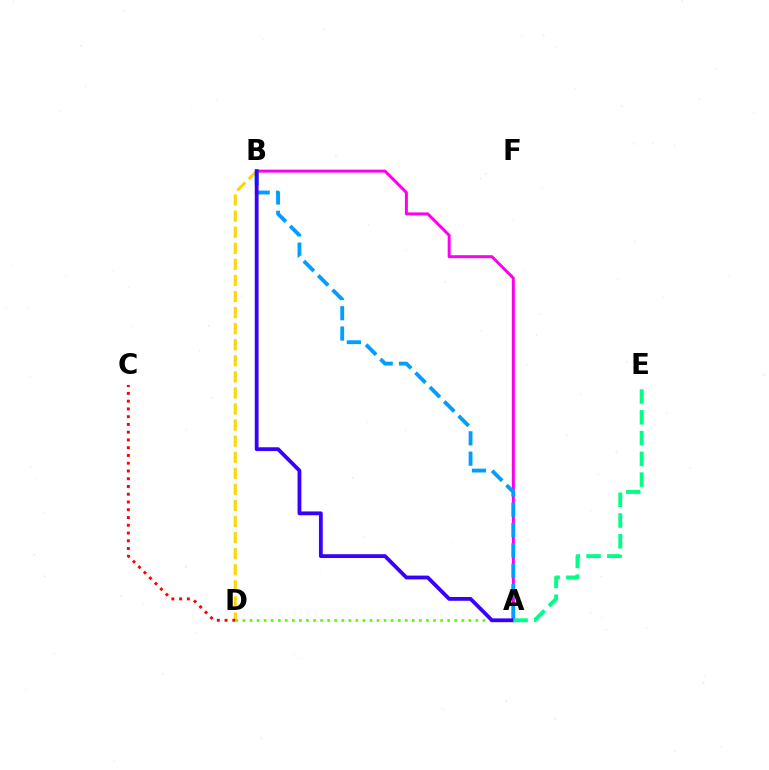{('A', 'B'): [{'color': '#ff00ed', 'line_style': 'solid', 'thickness': 2.14}, {'color': '#009eff', 'line_style': 'dashed', 'thickness': 2.76}, {'color': '#3700ff', 'line_style': 'solid', 'thickness': 2.74}], ('A', 'D'): [{'color': '#4fff00', 'line_style': 'dotted', 'thickness': 1.92}], ('B', 'D'): [{'color': '#ffd500', 'line_style': 'dashed', 'thickness': 2.18}], ('A', 'E'): [{'color': '#00ff86', 'line_style': 'dashed', 'thickness': 2.82}], ('C', 'D'): [{'color': '#ff0000', 'line_style': 'dotted', 'thickness': 2.11}]}